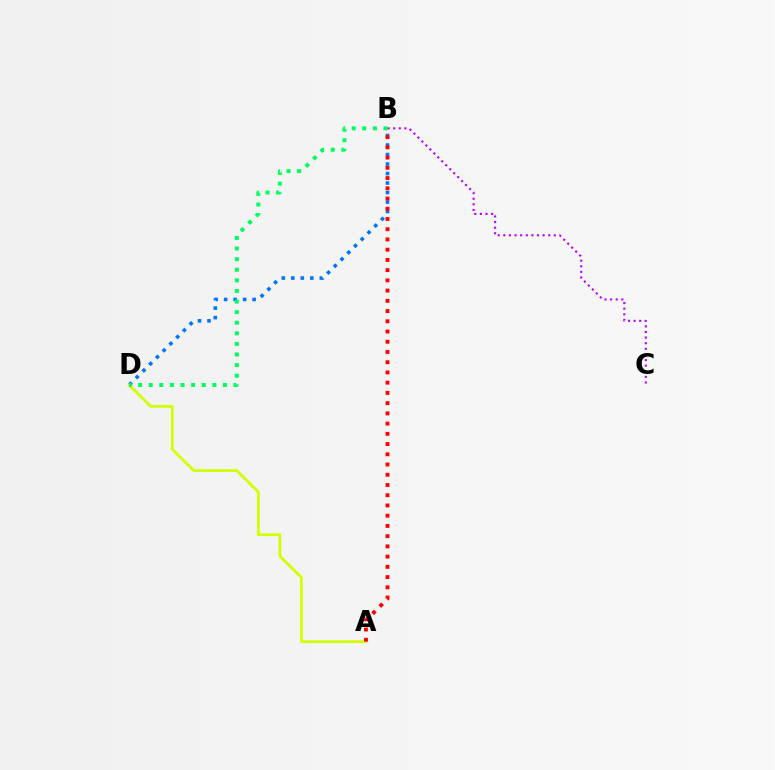{('B', 'D'): [{'color': '#0074ff', 'line_style': 'dotted', 'thickness': 2.58}, {'color': '#00ff5c', 'line_style': 'dotted', 'thickness': 2.88}], ('A', 'D'): [{'color': '#d1ff00', 'line_style': 'solid', 'thickness': 1.99}], ('A', 'B'): [{'color': '#ff0000', 'line_style': 'dotted', 'thickness': 2.78}], ('B', 'C'): [{'color': '#b900ff', 'line_style': 'dotted', 'thickness': 1.52}]}